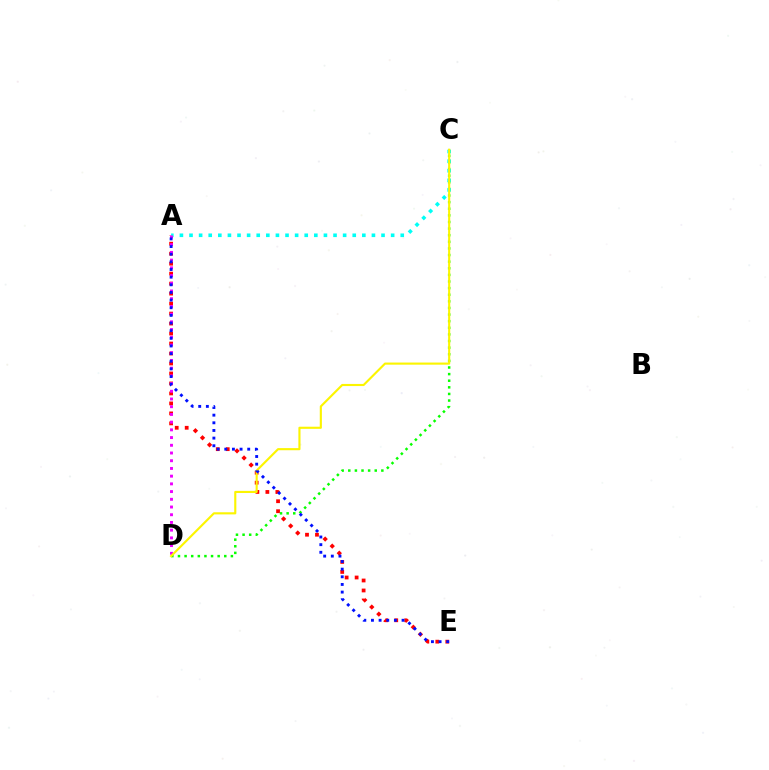{('A', 'E'): [{'color': '#ff0000', 'line_style': 'dotted', 'thickness': 2.71}, {'color': '#0010ff', 'line_style': 'dotted', 'thickness': 2.08}], ('C', 'D'): [{'color': '#08ff00', 'line_style': 'dotted', 'thickness': 1.8}, {'color': '#fcf500', 'line_style': 'solid', 'thickness': 1.53}], ('A', 'C'): [{'color': '#00fff6', 'line_style': 'dotted', 'thickness': 2.61}], ('A', 'D'): [{'color': '#ee00ff', 'line_style': 'dotted', 'thickness': 2.1}]}